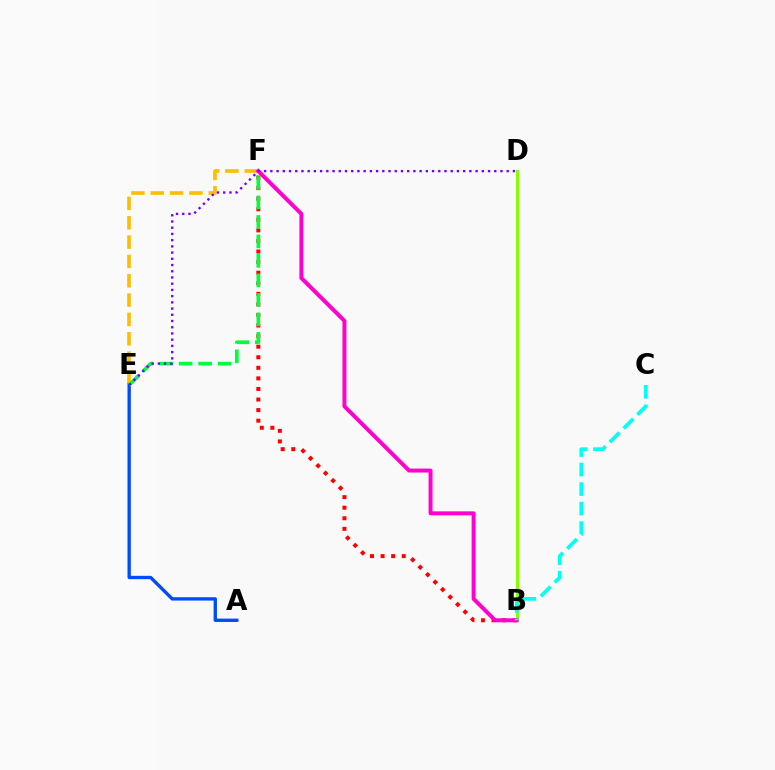{('E', 'F'): [{'color': '#ffbd00', 'line_style': 'dashed', 'thickness': 2.63}, {'color': '#00ff39', 'line_style': 'dashed', 'thickness': 2.65}], ('B', 'D'): [{'color': '#84ff00', 'line_style': 'solid', 'thickness': 2.18}], ('B', 'F'): [{'color': '#ff0000', 'line_style': 'dotted', 'thickness': 2.87}, {'color': '#ff00cf', 'line_style': 'solid', 'thickness': 2.85}], ('A', 'E'): [{'color': '#004bff', 'line_style': 'solid', 'thickness': 2.41}], ('D', 'E'): [{'color': '#7200ff', 'line_style': 'dotted', 'thickness': 1.69}], ('B', 'C'): [{'color': '#00fff6', 'line_style': 'dashed', 'thickness': 2.65}]}